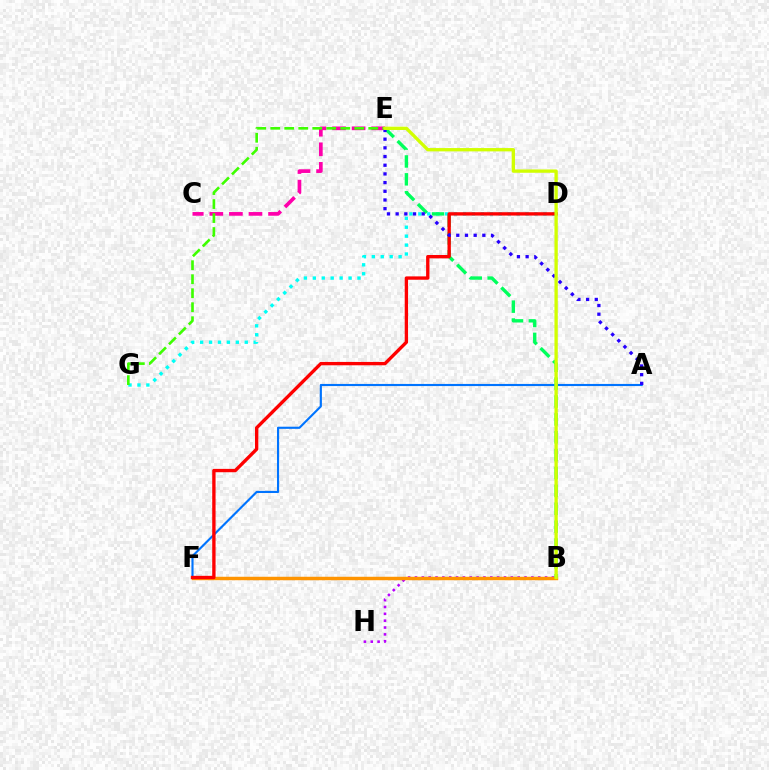{('D', 'G'): [{'color': '#00fff6', 'line_style': 'dotted', 'thickness': 2.43}], ('A', 'F'): [{'color': '#0074ff', 'line_style': 'solid', 'thickness': 1.53}], ('C', 'E'): [{'color': '#ff00ac', 'line_style': 'dashed', 'thickness': 2.66}], ('B', 'H'): [{'color': '#b900ff', 'line_style': 'dotted', 'thickness': 1.86}], ('B', 'F'): [{'color': '#ff9400', 'line_style': 'solid', 'thickness': 2.49}], ('B', 'E'): [{'color': '#00ff5c', 'line_style': 'dashed', 'thickness': 2.43}, {'color': '#d1ff00', 'line_style': 'solid', 'thickness': 2.39}], ('D', 'F'): [{'color': '#ff0000', 'line_style': 'solid', 'thickness': 2.41}], ('E', 'G'): [{'color': '#3dff00', 'line_style': 'dashed', 'thickness': 1.9}], ('A', 'E'): [{'color': '#2500ff', 'line_style': 'dotted', 'thickness': 2.36}]}